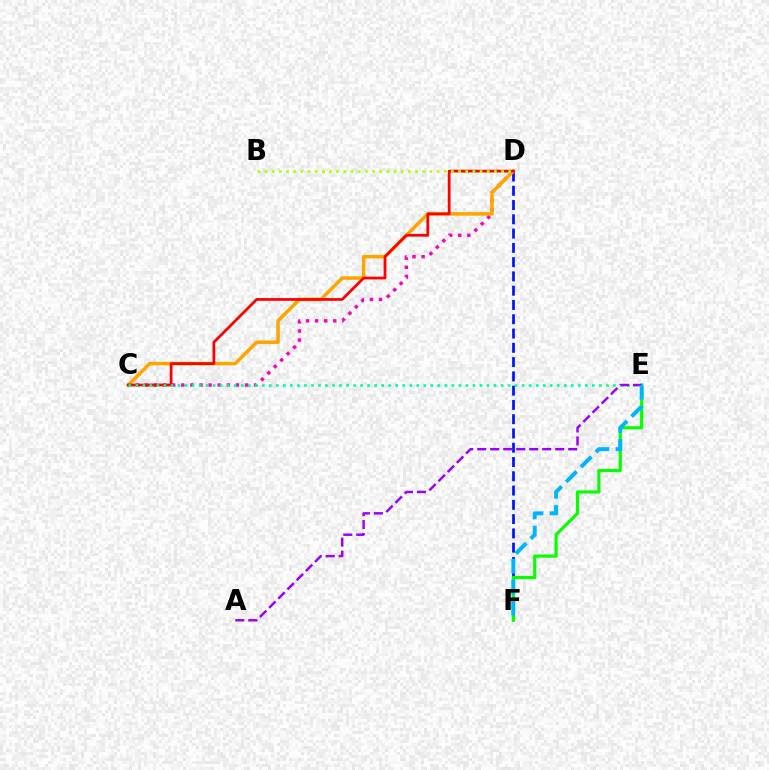{('D', 'F'): [{'color': '#0010ff', 'line_style': 'dashed', 'thickness': 1.94}], ('C', 'D'): [{'color': '#ff00bd', 'line_style': 'dotted', 'thickness': 2.47}, {'color': '#ffa500', 'line_style': 'solid', 'thickness': 2.53}, {'color': '#ff0000', 'line_style': 'solid', 'thickness': 1.98}], ('E', 'F'): [{'color': '#08ff00', 'line_style': 'solid', 'thickness': 2.29}, {'color': '#00b5ff', 'line_style': 'dashed', 'thickness': 2.85}], ('B', 'D'): [{'color': '#b3ff00', 'line_style': 'dotted', 'thickness': 1.95}], ('C', 'E'): [{'color': '#00ff9d', 'line_style': 'dotted', 'thickness': 1.91}], ('A', 'E'): [{'color': '#9b00ff', 'line_style': 'dashed', 'thickness': 1.77}]}